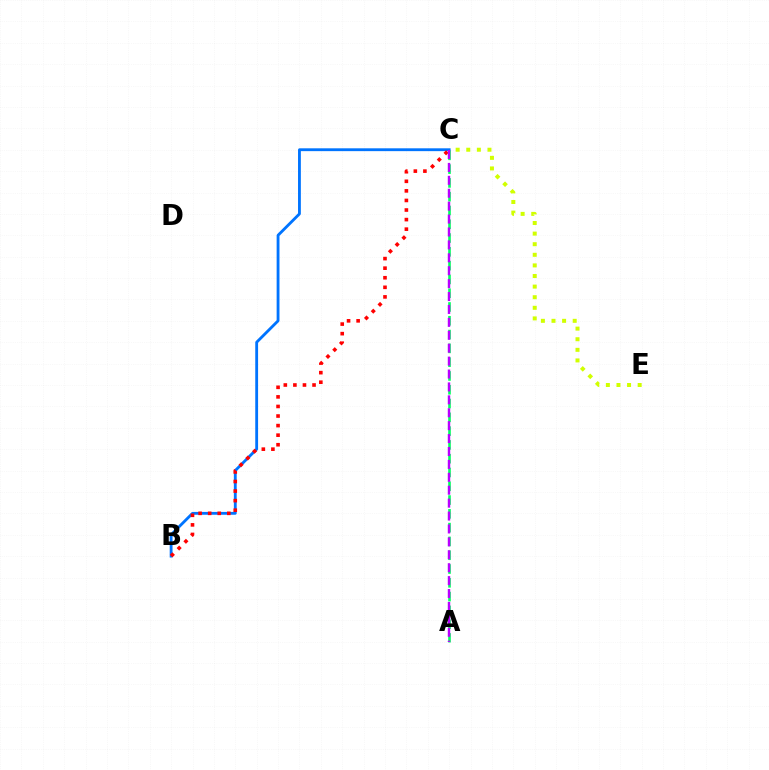{('B', 'C'): [{'color': '#0074ff', 'line_style': 'solid', 'thickness': 2.04}, {'color': '#ff0000', 'line_style': 'dotted', 'thickness': 2.6}], ('C', 'E'): [{'color': '#d1ff00', 'line_style': 'dotted', 'thickness': 2.88}], ('A', 'C'): [{'color': '#00ff5c', 'line_style': 'dashed', 'thickness': 1.87}, {'color': '#b900ff', 'line_style': 'dashed', 'thickness': 1.75}]}